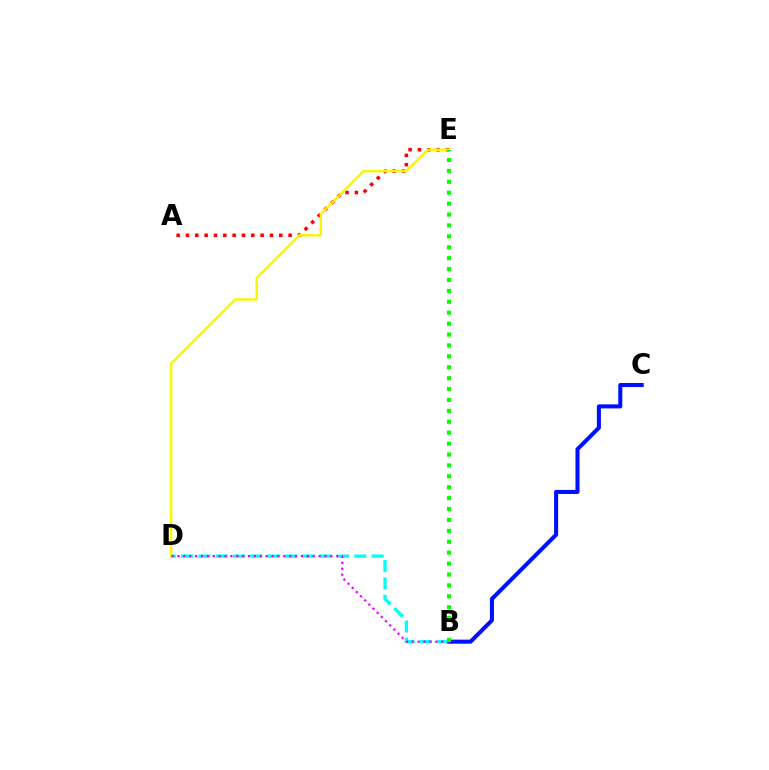{('B', 'D'): [{'color': '#00fff6', 'line_style': 'dashed', 'thickness': 2.35}, {'color': '#ee00ff', 'line_style': 'dotted', 'thickness': 1.6}], ('A', 'E'): [{'color': '#ff0000', 'line_style': 'dotted', 'thickness': 2.53}], ('B', 'C'): [{'color': '#0010ff', 'line_style': 'solid', 'thickness': 2.91}], ('D', 'E'): [{'color': '#fcf500', 'line_style': 'solid', 'thickness': 1.74}], ('B', 'E'): [{'color': '#08ff00', 'line_style': 'dotted', 'thickness': 2.96}]}